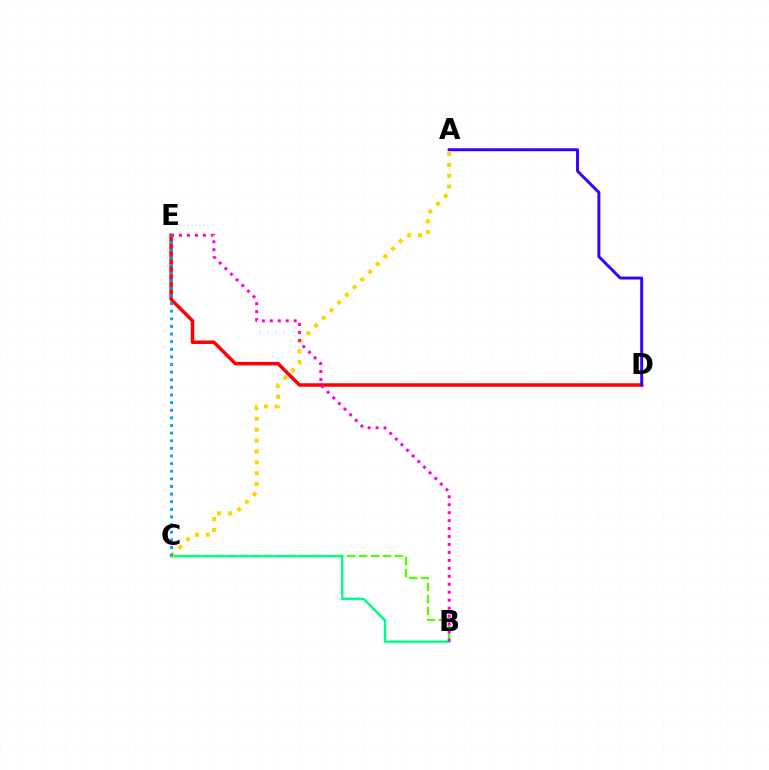{('D', 'E'): [{'color': '#ff0000', 'line_style': 'solid', 'thickness': 2.51}], ('B', 'C'): [{'color': '#4fff00', 'line_style': 'dashed', 'thickness': 1.63}, {'color': '#00ff86', 'line_style': 'solid', 'thickness': 1.77}], ('A', 'C'): [{'color': '#ffd500', 'line_style': 'dotted', 'thickness': 2.95}], ('B', 'E'): [{'color': '#ff00ed', 'line_style': 'dotted', 'thickness': 2.16}], ('A', 'D'): [{'color': '#3700ff', 'line_style': 'solid', 'thickness': 2.12}], ('C', 'E'): [{'color': '#009eff', 'line_style': 'dotted', 'thickness': 2.07}]}